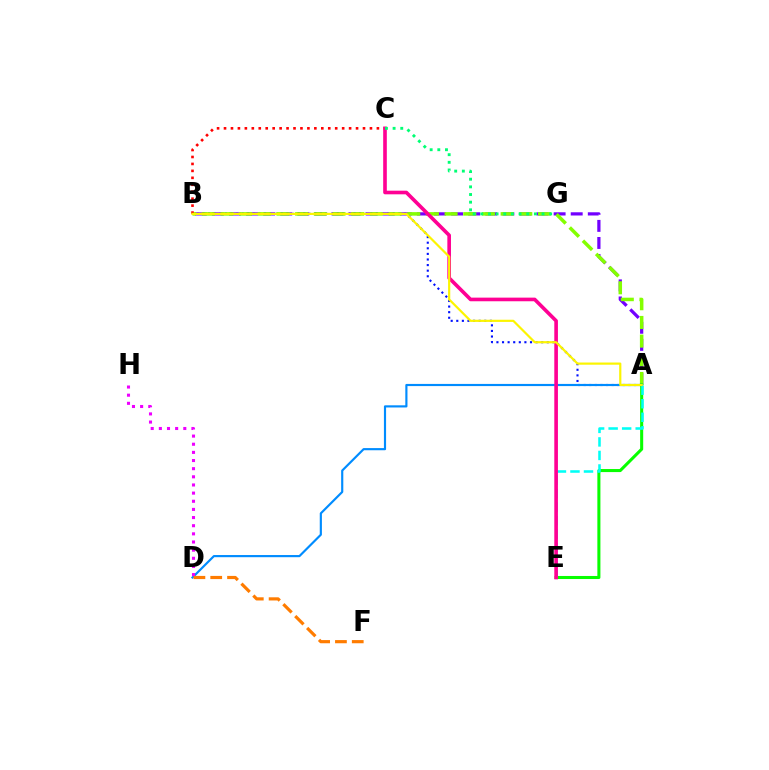{('A', 'B'): [{'color': '#7200ff', 'line_style': 'dashed', 'thickness': 2.32}, {'color': '#84ff00', 'line_style': 'dashed', 'thickness': 2.54}, {'color': '#0010ff', 'line_style': 'dotted', 'thickness': 1.52}, {'color': '#fcf500', 'line_style': 'solid', 'thickness': 1.58}], ('A', 'E'): [{'color': '#08ff00', 'line_style': 'solid', 'thickness': 2.2}, {'color': '#00fff6', 'line_style': 'dashed', 'thickness': 1.84}], ('A', 'D'): [{'color': '#008cff', 'line_style': 'solid', 'thickness': 1.55}], ('B', 'C'): [{'color': '#ff0000', 'line_style': 'dotted', 'thickness': 1.89}], ('D', 'H'): [{'color': '#ee00ff', 'line_style': 'dotted', 'thickness': 2.21}], ('C', 'E'): [{'color': '#ff0094', 'line_style': 'solid', 'thickness': 2.62}], ('D', 'F'): [{'color': '#ff7c00', 'line_style': 'dashed', 'thickness': 2.28}], ('C', 'G'): [{'color': '#00ff74', 'line_style': 'dotted', 'thickness': 2.08}]}